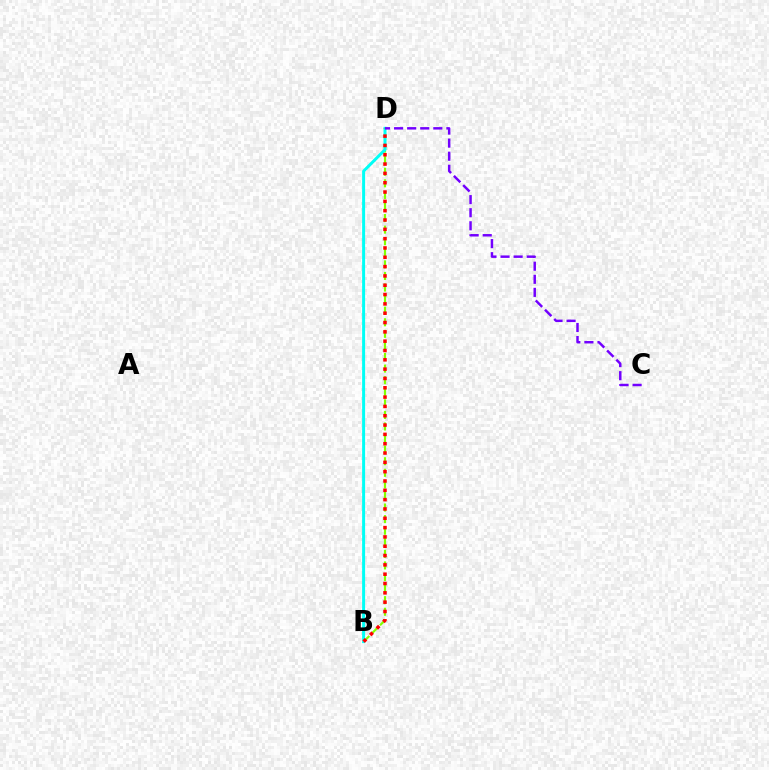{('B', 'D'): [{'color': '#84ff00', 'line_style': 'dashed', 'thickness': 1.57}, {'color': '#00fff6', 'line_style': 'solid', 'thickness': 2.15}, {'color': '#ff0000', 'line_style': 'dotted', 'thickness': 2.53}], ('C', 'D'): [{'color': '#7200ff', 'line_style': 'dashed', 'thickness': 1.78}]}